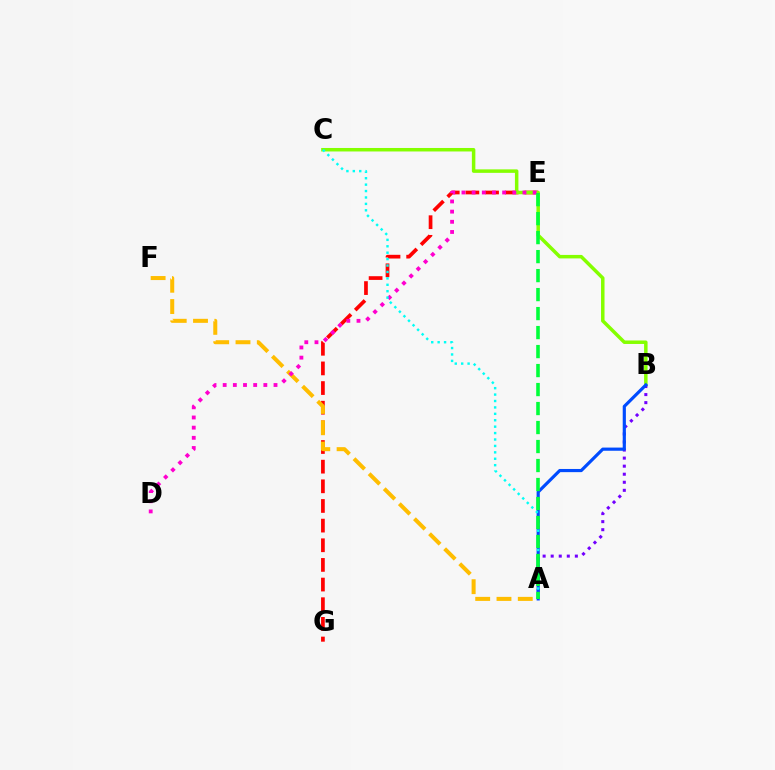{('E', 'G'): [{'color': '#ff0000', 'line_style': 'dashed', 'thickness': 2.67}], ('B', 'C'): [{'color': '#84ff00', 'line_style': 'solid', 'thickness': 2.51}], ('A', 'F'): [{'color': '#ffbd00', 'line_style': 'dashed', 'thickness': 2.89}], ('A', 'B'): [{'color': '#7200ff', 'line_style': 'dotted', 'thickness': 2.19}, {'color': '#004bff', 'line_style': 'solid', 'thickness': 2.28}], ('D', 'E'): [{'color': '#ff00cf', 'line_style': 'dotted', 'thickness': 2.76}], ('A', 'C'): [{'color': '#00fff6', 'line_style': 'dotted', 'thickness': 1.74}], ('A', 'E'): [{'color': '#00ff39', 'line_style': 'dashed', 'thickness': 2.58}]}